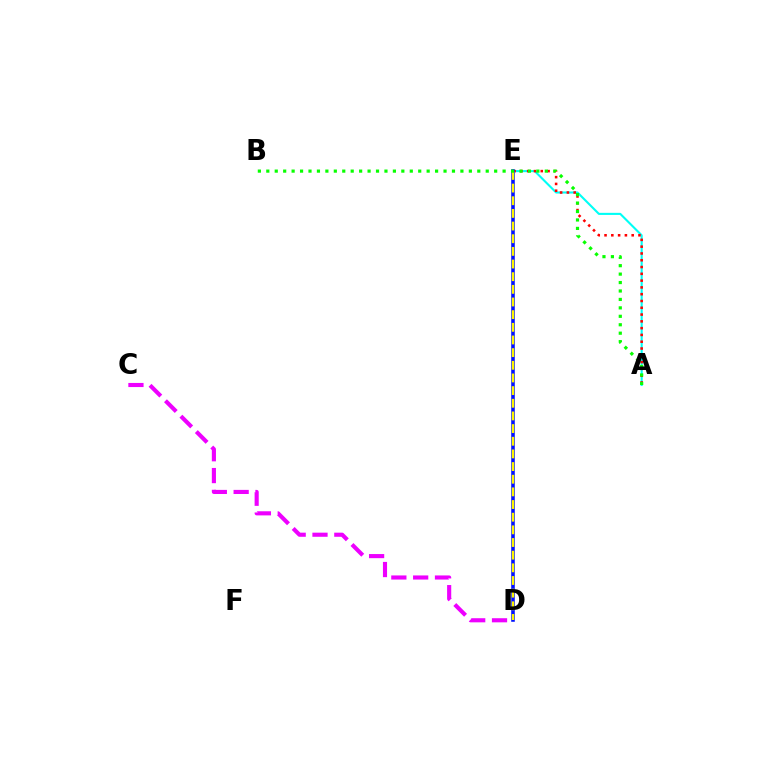{('A', 'E'): [{'color': '#00fff6', 'line_style': 'solid', 'thickness': 1.51}, {'color': '#ff0000', 'line_style': 'dotted', 'thickness': 1.84}], ('D', 'E'): [{'color': '#0010ff', 'line_style': 'solid', 'thickness': 2.57}, {'color': '#fcf500', 'line_style': 'dashed', 'thickness': 1.72}], ('A', 'B'): [{'color': '#08ff00', 'line_style': 'dotted', 'thickness': 2.29}], ('C', 'D'): [{'color': '#ee00ff', 'line_style': 'dashed', 'thickness': 2.96}]}